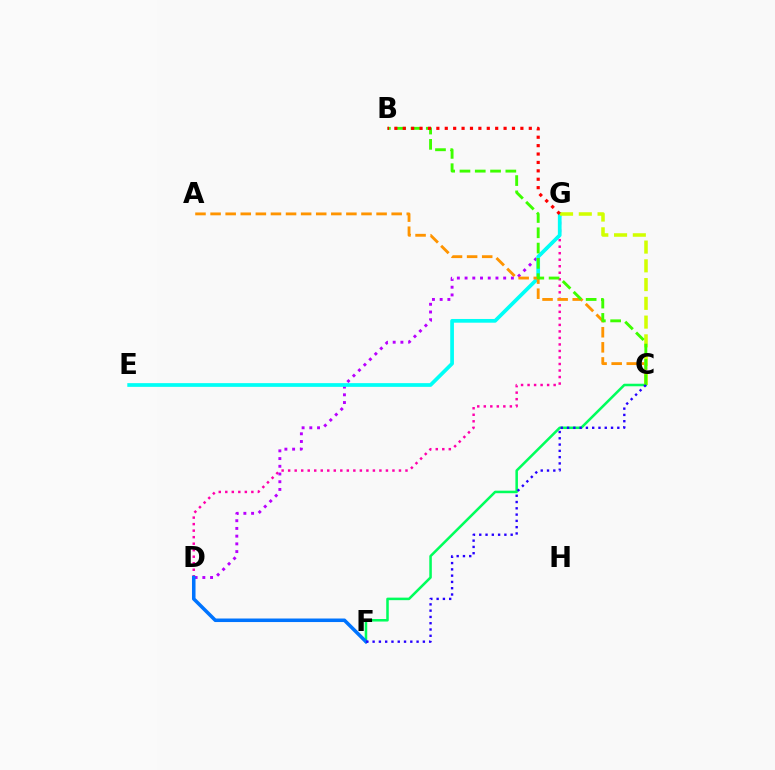{('D', 'G'): [{'color': '#ff00ac', 'line_style': 'dotted', 'thickness': 1.77}, {'color': '#b900ff', 'line_style': 'dotted', 'thickness': 2.1}], ('C', 'F'): [{'color': '#00ff5c', 'line_style': 'solid', 'thickness': 1.83}, {'color': '#2500ff', 'line_style': 'dotted', 'thickness': 1.71}], ('E', 'G'): [{'color': '#00fff6', 'line_style': 'solid', 'thickness': 2.67}], ('A', 'C'): [{'color': '#ff9400', 'line_style': 'dashed', 'thickness': 2.05}], ('C', 'G'): [{'color': '#d1ff00', 'line_style': 'dashed', 'thickness': 2.55}], ('B', 'C'): [{'color': '#3dff00', 'line_style': 'dashed', 'thickness': 2.08}], ('D', 'F'): [{'color': '#0074ff', 'line_style': 'solid', 'thickness': 2.55}], ('B', 'G'): [{'color': '#ff0000', 'line_style': 'dotted', 'thickness': 2.28}]}